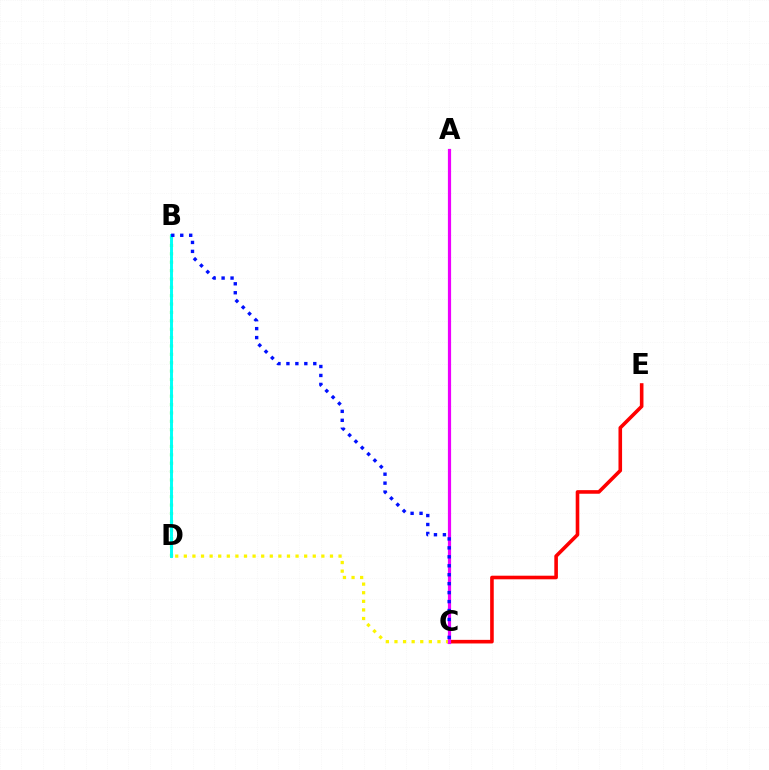{('B', 'D'): [{'color': '#08ff00', 'line_style': 'dotted', 'thickness': 2.28}, {'color': '#00fff6', 'line_style': 'solid', 'thickness': 2.11}], ('C', 'E'): [{'color': '#ff0000', 'line_style': 'solid', 'thickness': 2.59}], ('C', 'D'): [{'color': '#fcf500', 'line_style': 'dotted', 'thickness': 2.34}], ('A', 'C'): [{'color': '#ee00ff', 'line_style': 'solid', 'thickness': 2.3}], ('B', 'C'): [{'color': '#0010ff', 'line_style': 'dotted', 'thickness': 2.43}]}